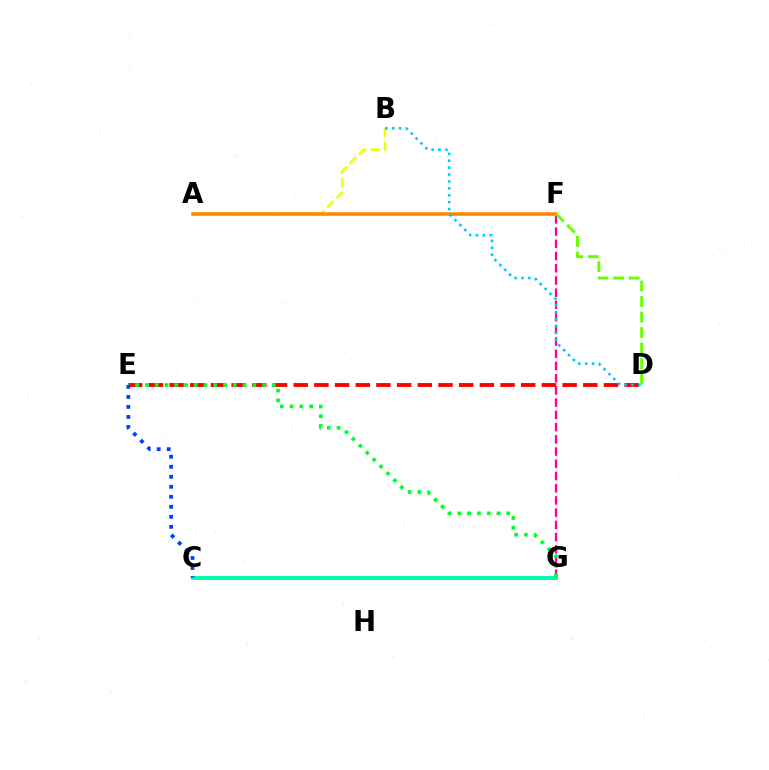{('F', 'G'): [{'color': '#ff00a0', 'line_style': 'dashed', 'thickness': 1.66}], ('C', 'G'): [{'color': '#d600ff', 'line_style': 'dashed', 'thickness': 2.78}, {'color': '#4f00ff', 'line_style': 'dotted', 'thickness': 1.94}, {'color': '#00ffaf', 'line_style': 'solid', 'thickness': 2.87}], ('A', 'B'): [{'color': '#eeff00', 'line_style': 'dashed', 'thickness': 1.81}], ('A', 'F'): [{'color': '#ff8800', 'line_style': 'solid', 'thickness': 2.57}], ('D', 'F'): [{'color': '#66ff00', 'line_style': 'dashed', 'thickness': 2.11}], ('D', 'E'): [{'color': '#ff0000', 'line_style': 'dashed', 'thickness': 2.81}], ('B', 'D'): [{'color': '#00c7ff', 'line_style': 'dotted', 'thickness': 1.87}], ('E', 'G'): [{'color': '#00ff27', 'line_style': 'dotted', 'thickness': 2.65}], ('C', 'E'): [{'color': '#003fff', 'line_style': 'dotted', 'thickness': 2.72}]}